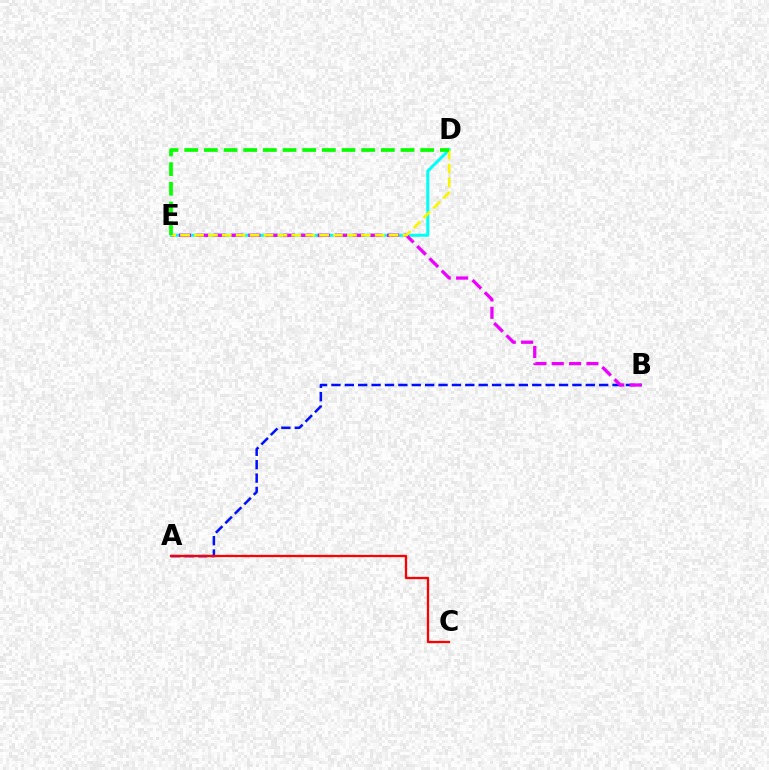{('A', 'B'): [{'color': '#0010ff', 'line_style': 'dashed', 'thickness': 1.82}], ('D', 'E'): [{'color': '#00fff6', 'line_style': 'solid', 'thickness': 2.18}, {'color': '#fcf500', 'line_style': 'dashed', 'thickness': 1.89}, {'color': '#08ff00', 'line_style': 'dashed', 'thickness': 2.67}], ('B', 'E'): [{'color': '#ee00ff', 'line_style': 'dashed', 'thickness': 2.36}], ('A', 'C'): [{'color': '#ff0000', 'line_style': 'solid', 'thickness': 1.65}]}